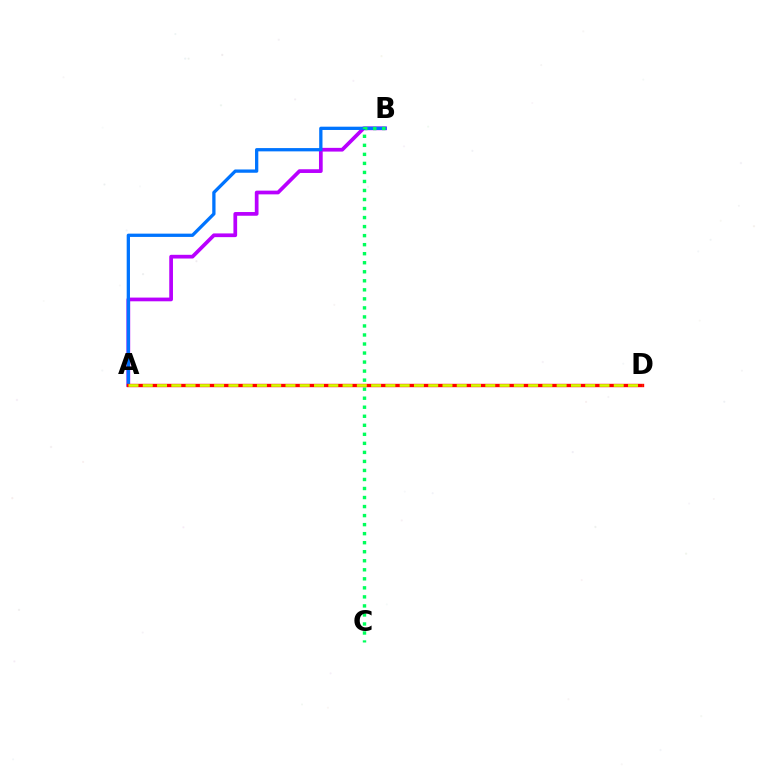{('A', 'B'): [{'color': '#b900ff', 'line_style': 'solid', 'thickness': 2.68}, {'color': '#0074ff', 'line_style': 'solid', 'thickness': 2.36}], ('B', 'C'): [{'color': '#00ff5c', 'line_style': 'dotted', 'thickness': 2.45}], ('A', 'D'): [{'color': '#ff0000', 'line_style': 'solid', 'thickness': 2.43}, {'color': '#d1ff00', 'line_style': 'dashed', 'thickness': 1.94}]}